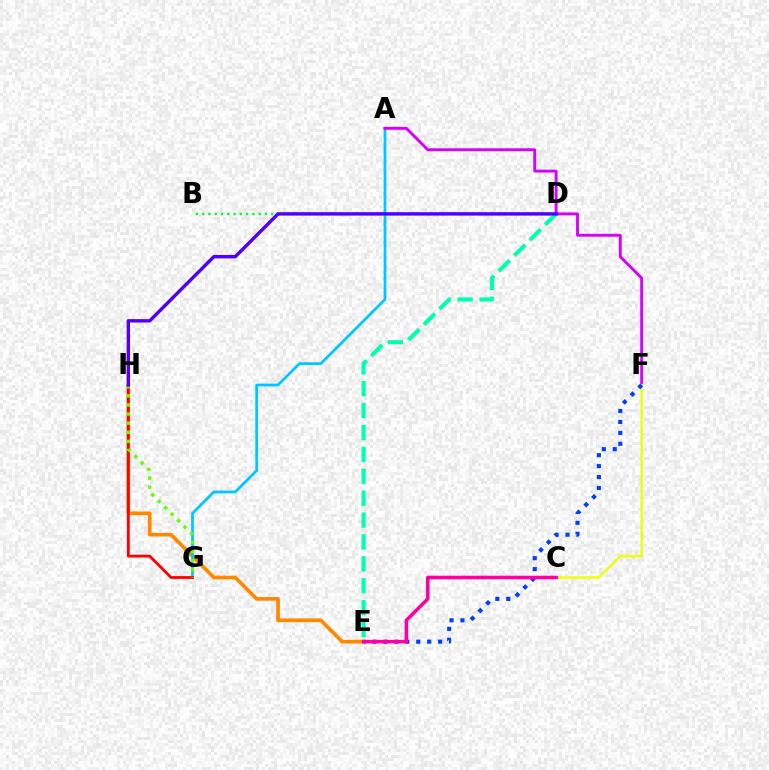{('E', 'H'): [{'color': '#ff8800', 'line_style': 'solid', 'thickness': 2.64}], ('A', 'G'): [{'color': '#00c7ff', 'line_style': 'solid', 'thickness': 1.98}], ('A', 'F'): [{'color': '#d600ff', 'line_style': 'solid', 'thickness': 2.07}], ('C', 'F'): [{'color': '#eeff00', 'line_style': 'solid', 'thickness': 1.69}], ('B', 'D'): [{'color': '#00ff27', 'line_style': 'dotted', 'thickness': 1.71}], ('E', 'F'): [{'color': '#003fff', 'line_style': 'dotted', 'thickness': 2.97}], ('G', 'H'): [{'color': '#ff0000', 'line_style': 'solid', 'thickness': 2.02}, {'color': '#66ff00', 'line_style': 'dotted', 'thickness': 2.47}], ('C', 'E'): [{'color': '#ff00a0', 'line_style': 'solid', 'thickness': 2.54}], ('D', 'E'): [{'color': '#00ffaf', 'line_style': 'dashed', 'thickness': 2.97}], ('D', 'H'): [{'color': '#4f00ff', 'line_style': 'solid', 'thickness': 2.45}]}